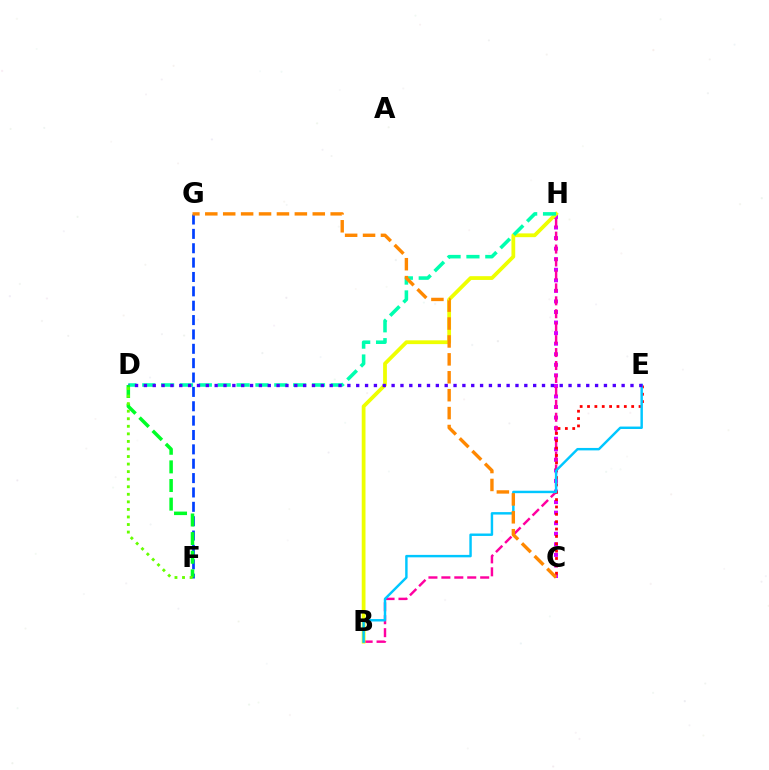{('C', 'H'): [{'color': '#d600ff', 'line_style': 'dotted', 'thickness': 2.87}], ('B', 'H'): [{'color': '#ff00a0', 'line_style': 'dashed', 'thickness': 1.76}, {'color': '#eeff00', 'line_style': 'solid', 'thickness': 2.71}], ('F', 'G'): [{'color': '#003fff', 'line_style': 'dashed', 'thickness': 1.95}], ('D', 'H'): [{'color': '#00ffaf', 'line_style': 'dashed', 'thickness': 2.56}], ('C', 'E'): [{'color': '#ff0000', 'line_style': 'dotted', 'thickness': 2.0}], ('B', 'E'): [{'color': '#00c7ff', 'line_style': 'solid', 'thickness': 1.76}], ('D', 'E'): [{'color': '#4f00ff', 'line_style': 'dotted', 'thickness': 2.4}], ('C', 'G'): [{'color': '#ff8800', 'line_style': 'dashed', 'thickness': 2.43}], ('D', 'F'): [{'color': '#00ff27', 'line_style': 'dashed', 'thickness': 2.53}, {'color': '#66ff00', 'line_style': 'dotted', 'thickness': 2.05}]}